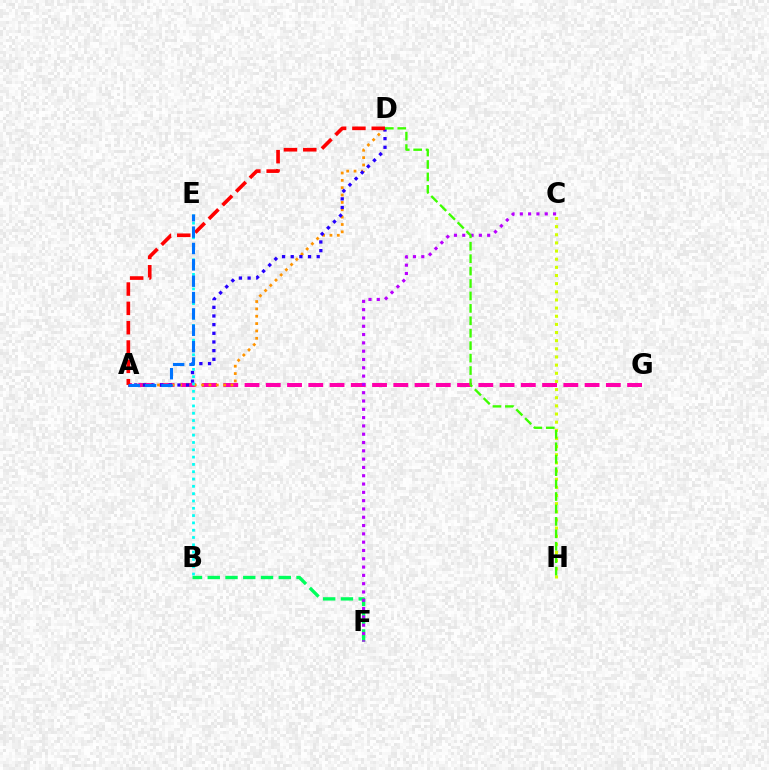{('A', 'G'): [{'color': '#ff00ac', 'line_style': 'dashed', 'thickness': 2.89}], ('A', 'D'): [{'color': '#ff9400', 'line_style': 'dotted', 'thickness': 2.0}, {'color': '#2500ff', 'line_style': 'dotted', 'thickness': 2.35}, {'color': '#ff0000', 'line_style': 'dashed', 'thickness': 2.63}], ('C', 'H'): [{'color': '#d1ff00', 'line_style': 'dotted', 'thickness': 2.21}], ('B', 'F'): [{'color': '#00ff5c', 'line_style': 'dashed', 'thickness': 2.41}], ('B', 'E'): [{'color': '#00fff6', 'line_style': 'dotted', 'thickness': 1.99}], ('C', 'F'): [{'color': '#b900ff', 'line_style': 'dotted', 'thickness': 2.26}], ('D', 'H'): [{'color': '#3dff00', 'line_style': 'dashed', 'thickness': 1.69}], ('A', 'E'): [{'color': '#0074ff', 'line_style': 'dashed', 'thickness': 2.22}]}